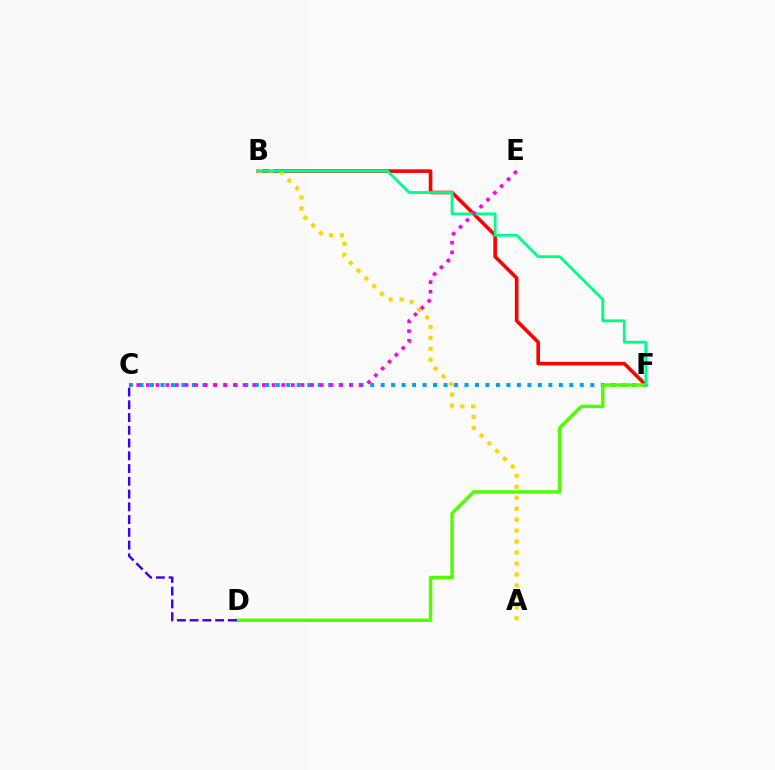{('C', 'F'): [{'color': '#009eff', 'line_style': 'dotted', 'thickness': 2.85}], ('B', 'F'): [{'color': '#ff0000', 'line_style': 'solid', 'thickness': 2.59}, {'color': '#00ff86', 'line_style': 'solid', 'thickness': 2.04}], ('A', 'B'): [{'color': '#ffd500', 'line_style': 'dotted', 'thickness': 2.98}], ('D', 'F'): [{'color': '#4fff00', 'line_style': 'solid', 'thickness': 2.48}], ('C', 'D'): [{'color': '#3700ff', 'line_style': 'dashed', 'thickness': 1.73}], ('C', 'E'): [{'color': '#ff00ed', 'line_style': 'dotted', 'thickness': 2.63}]}